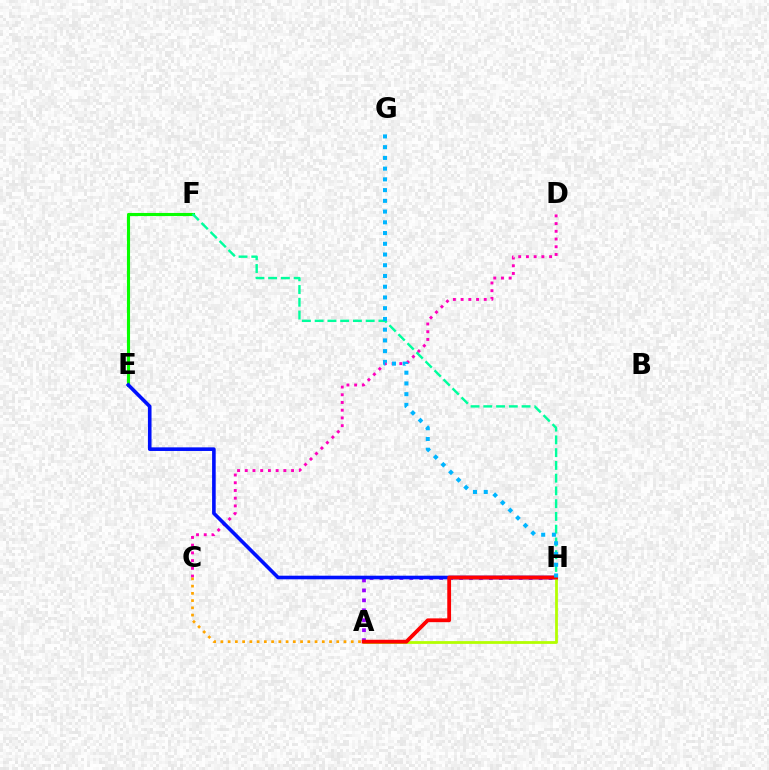{('E', 'F'): [{'color': '#08ff00', 'line_style': 'solid', 'thickness': 2.24}], ('A', 'H'): [{'color': '#9b00ff', 'line_style': 'dotted', 'thickness': 2.7}, {'color': '#b3ff00', 'line_style': 'solid', 'thickness': 2.0}, {'color': '#ff0000', 'line_style': 'solid', 'thickness': 2.73}], ('C', 'D'): [{'color': '#ff00bd', 'line_style': 'dotted', 'thickness': 2.1}], ('F', 'H'): [{'color': '#00ff9d', 'line_style': 'dashed', 'thickness': 1.73}], ('E', 'H'): [{'color': '#0010ff', 'line_style': 'solid', 'thickness': 2.6}], ('A', 'C'): [{'color': '#ffa500', 'line_style': 'dotted', 'thickness': 1.97}], ('G', 'H'): [{'color': '#00b5ff', 'line_style': 'dotted', 'thickness': 2.92}]}